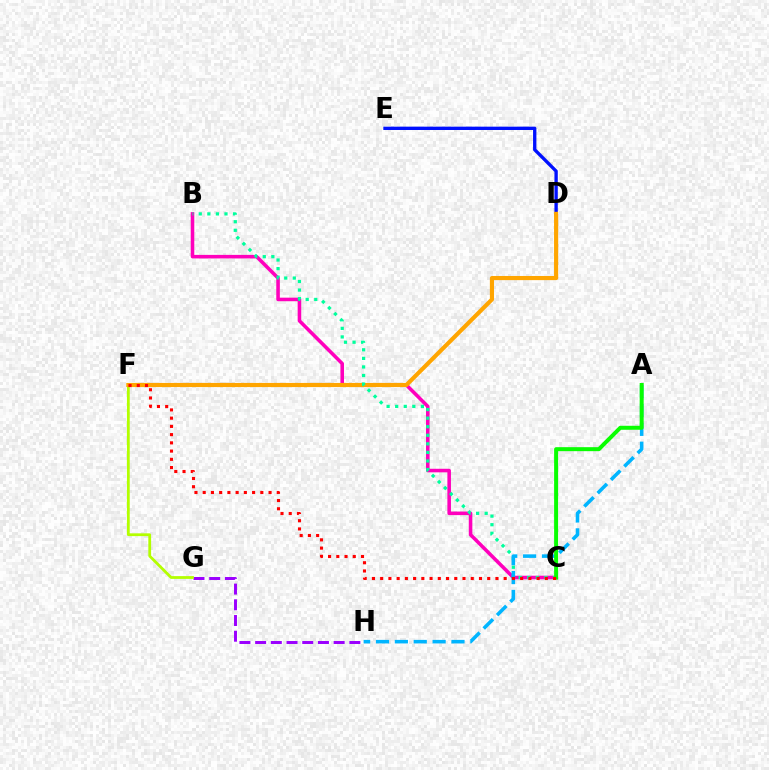{('D', 'E'): [{'color': '#0010ff', 'line_style': 'solid', 'thickness': 2.4}], ('G', 'H'): [{'color': '#9b00ff', 'line_style': 'dashed', 'thickness': 2.13}], ('B', 'C'): [{'color': '#ff00bd', 'line_style': 'solid', 'thickness': 2.56}, {'color': '#00ff9d', 'line_style': 'dotted', 'thickness': 2.33}], ('F', 'G'): [{'color': '#b3ff00', 'line_style': 'solid', 'thickness': 2.0}], ('D', 'F'): [{'color': '#ffa500', 'line_style': 'solid', 'thickness': 2.98}], ('A', 'H'): [{'color': '#00b5ff', 'line_style': 'dashed', 'thickness': 2.56}], ('A', 'C'): [{'color': '#08ff00', 'line_style': 'solid', 'thickness': 2.87}], ('C', 'F'): [{'color': '#ff0000', 'line_style': 'dotted', 'thickness': 2.24}]}